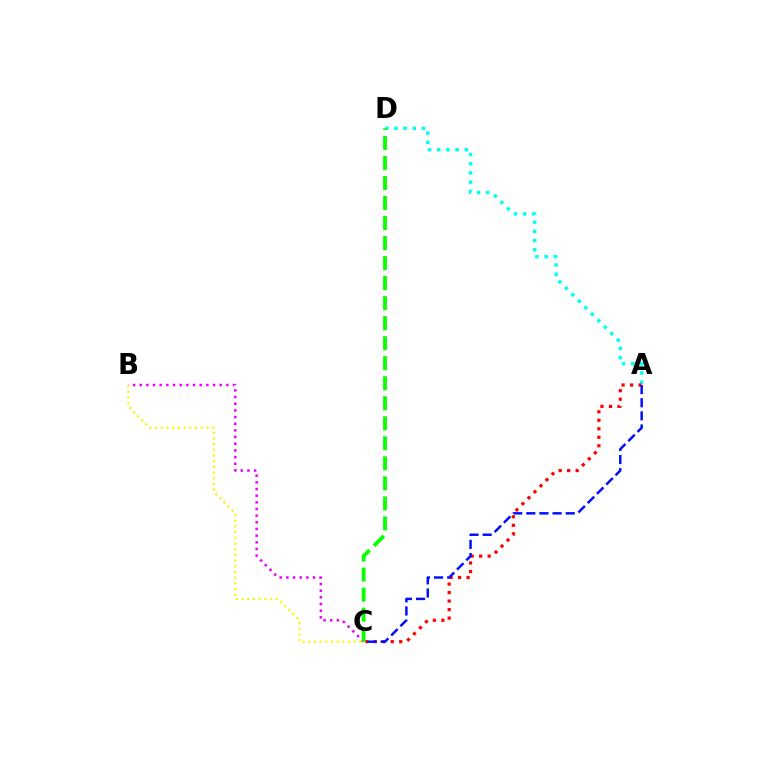{('B', 'C'): [{'color': '#ee00ff', 'line_style': 'dotted', 'thickness': 1.81}, {'color': '#fcf500', 'line_style': 'dotted', 'thickness': 1.55}], ('A', 'D'): [{'color': '#00fff6', 'line_style': 'dotted', 'thickness': 2.49}], ('A', 'C'): [{'color': '#ff0000', 'line_style': 'dotted', 'thickness': 2.31}, {'color': '#0010ff', 'line_style': 'dashed', 'thickness': 1.78}], ('C', 'D'): [{'color': '#08ff00', 'line_style': 'dashed', 'thickness': 2.72}]}